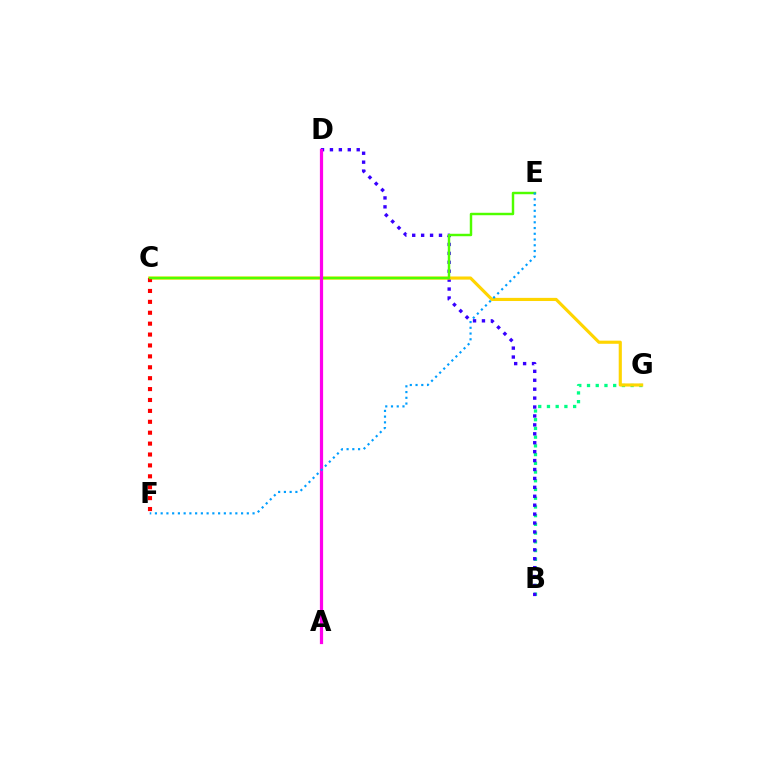{('B', 'G'): [{'color': '#00ff86', 'line_style': 'dotted', 'thickness': 2.37}], ('B', 'D'): [{'color': '#3700ff', 'line_style': 'dotted', 'thickness': 2.42}], ('C', 'G'): [{'color': '#ffd500', 'line_style': 'solid', 'thickness': 2.26}], ('C', 'F'): [{'color': '#ff0000', 'line_style': 'dotted', 'thickness': 2.96}], ('C', 'E'): [{'color': '#4fff00', 'line_style': 'solid', 'thickness': 1.77}], ('A', 'D'): [{'color': '#ff00ed', 'line_style': 'solid', 'thickness': 2.32}], ('E', 'F'): [{'color': '#009eff', 'line_style': 'dotted', 'thickness': 1.56}]}